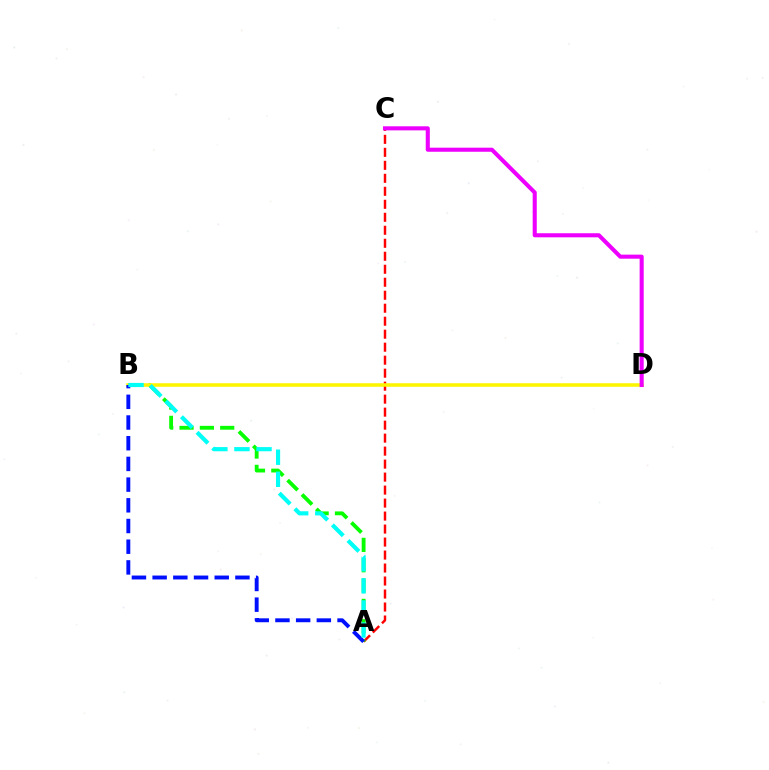{('A', 'C'): [{'color': '#ff0000', 'line_style': 'dashed', 'thickness': 1.76}], ('A', 'B'): [{'color': '#08ff00', 'line_style': 'dashed', 'thickness': 2.76}, {'color': '#0010ff', 'line_style': 'dashed', 'thickness': 2.81}, {'color': '#00fff6', 'line_style': 'dashed', 'thickness': 3.0}], ('B', 'D'): [{'color': '#fcf500', 'line_style': 'solid', 'thickness': 2.55}], ('C', 'D'): [{'color': '#ee00ff', 'line_style': 'solid', 'thickness': 2.93}]}